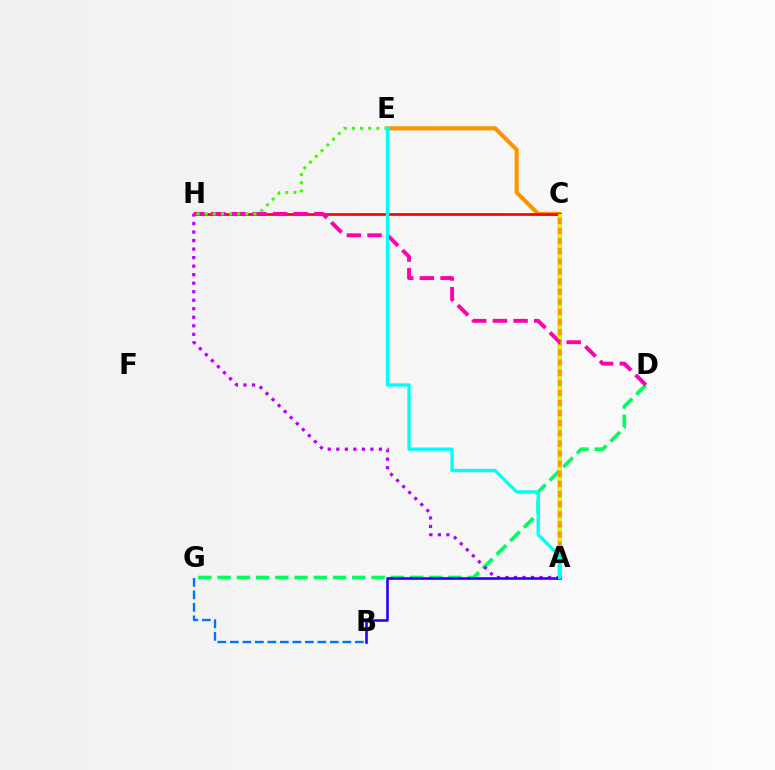{('D', 'G'): [{'color': '#00ff5c', 'line_style': 'dashed', 'thickness': 2.61}], ('A', 'E'): [{'color': '#ff9400', 'line_style': 'solid', 'thickness': 2.98}, {'color': '#00fff6', 'line_style': 'solid', 'thickness': 2.41}], ('C', 'H'): [{'color': '#ff0000', 'line_style': 'solid', 'thickness': 1.94}], ('A', 'H'): [{'color': '#b900ff', 'line_style': 'dotted', 'thickness': 2.32}], ('D', 'H'): [{'color': '#ff00ac', 'line_style': 'dashed', 'thickness': 2.8}], ('A', 'B'): [{'color': '#2500ff', 'line_style': 'solid', 'thickness': 1.86}], ('B', 'G'): [{'color': '#0074ff', 'line_style': 'dashed', 'thickness': 1.7}], ('A', 'C'): [{'color': '#d1ff00', 'line_style': 'dotted', 'thickness': 2.75}], ('E', 'H'): [{'color': '#3dff00', 'line_style': 'dotted', 'thickness': 2.21}]}